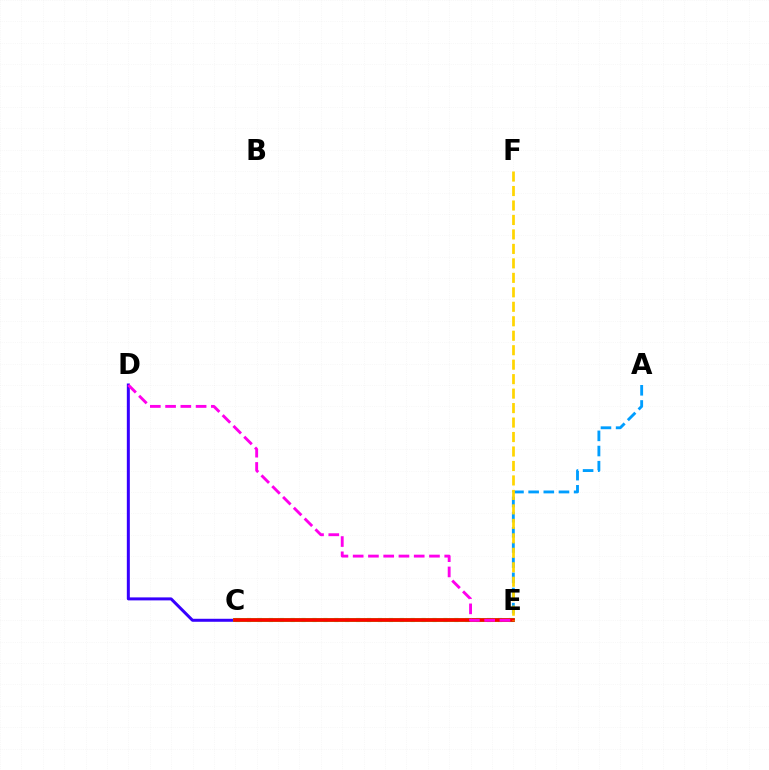{('A', 'E'): [{'color': '#009eff', 'line_style': 'dashed', 'thickness': 2.06}], ('C', 'E'): [{'color': '#00ff86', 'line_style': 'dotted', 'thickness': 2.97}, {'color': '#4fff00', 'line_style': 'solid', 'thickness': 2.74}, {'color': '#ff0000', 'line_style': 'solid', 'thickness': 2.59}], ('C', 'D'): [{'color': '#3700ff', 'line_style': 'solid', 'thickness': 2.16}], ('E', 'F'): [{'color': '#ffd500', 'line_style': 'dashed', 'thickness': 1.97}], ('D', 'E'): [{'color': '#ff00ed', 'line_style': 'dashed', 'thickness': 2.07}]}